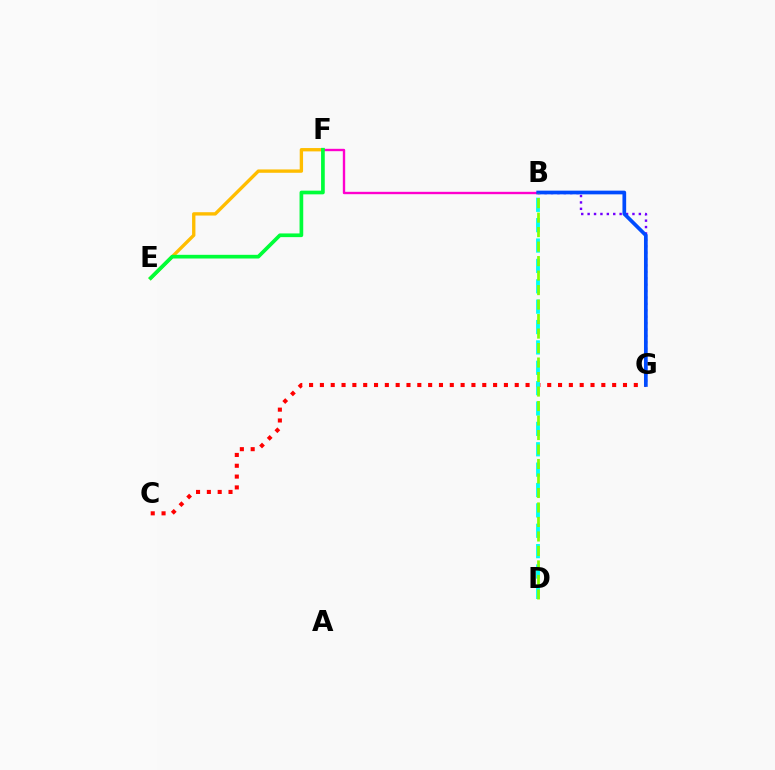{('E', 'F'): [{'color': '#ffbd00', 'line_style': 'solid', 'thickness': 2.41}, {'color': '#00ff39', 'line_style': 'solid', 'thickness': 2.66}], ('B', 'F'): [{'color': '#ff00cf', 'line_style': 'solid', 'thickness': 1.71}], ('C', 'G'): [{'color': '#ff0000', 'line_style': 'dotted', 'thickness': 2.94}], ('B', 'D'): [{'color': '#00fff6', 'line_style': 'dashed', 'thickness': 2.77}, {'color': '#84ff00', 'line_style': 'dashed', 'thickness': 1.97}], ('B', 'G'): [{'color': '#7200ff', 'line_style': 'dotted', 'thickness': 1.74}, {'color': '#004bff', 'line_style': 'solid', 'thickness': 2.66}]}